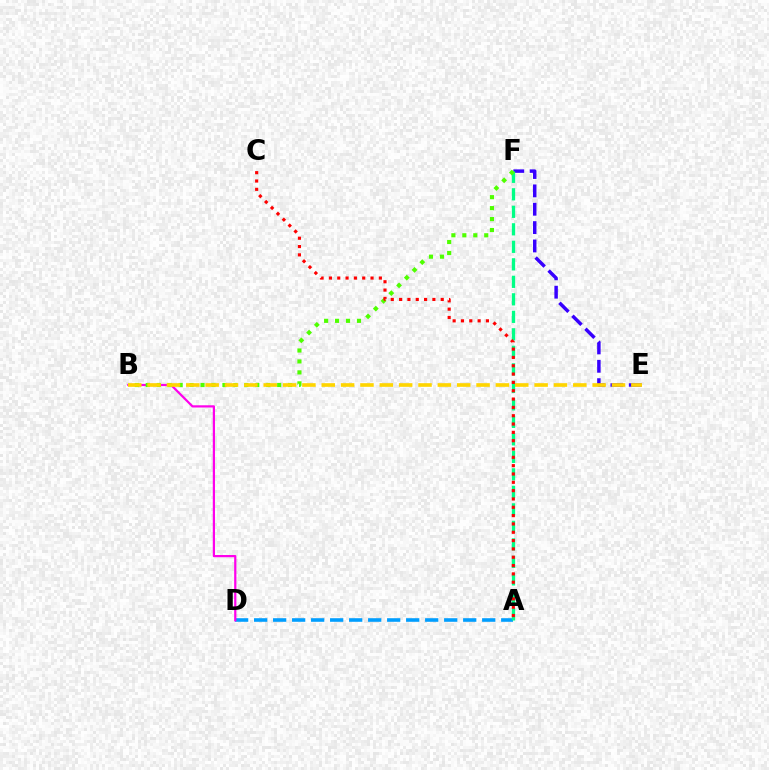{('A', 'D'): [{'color': '#009eff', 'line_style': 'dashed', 'thickness': 2.58}], ('E', 'F'): [{'color': '#3700ff', 'line_style': 'dashed', 'thickness': 2.49}], ('A', 'F'): [{'color': '#00ff86', 'line_style': 'dashed', 'thickness': 2.38}], ('B', 'D'): [{'color': '#ff00ed', 'line_style': 'solid', 'thickness': 1.6}], ('B', 'F'): [{'color': '#4fff00', 'line_style': 'dotted', 'thickness': 2.98}], ('A', 'C'): [{'color': '#ff0000', 'line_style': 'dotted', 'thickness': 2.26}], ('B', 'E'): [{'color': '#ffd500', 'line_style': 'dashed', 'thickness': 2.63}]}